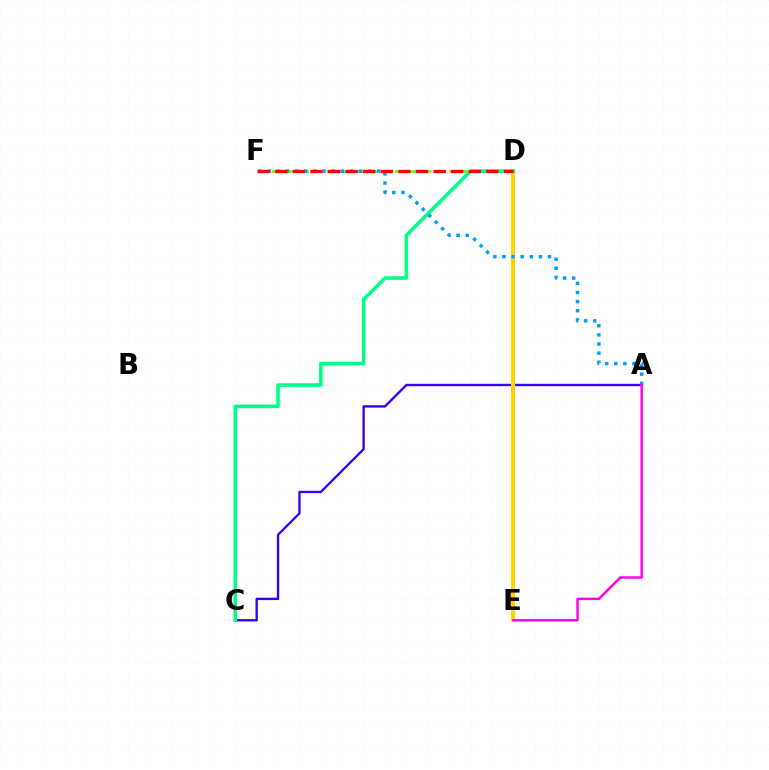{('A', 'C'): [{'color': '#3700ff', 'line_style': 'solid', 'thickness': 1.71}], ('D', 'F'): [{'color': '#4fff00', 'line_style': 'dashed', 'thickness': 1.85}, {'color': '#ff0000', 'line_style': 'dashed', 'thickness': 2.39}], ('D', 'E'): [{'color': '#ffd500', 'line_style': 'solid', 'thickness': 2.9}], ('C', 'D'): [{'color': '#00ff86', 'line_style': 'solid', 'thickness': 2.58}], ('A', 'F'): [{'color': '#009eff', 'line_style': 'dotted', 'thickness': 2.48}], ('A', 'E'): [{'color': '#ff00ed', 'line_style': 'solid', 'thickness': 1.77}]}